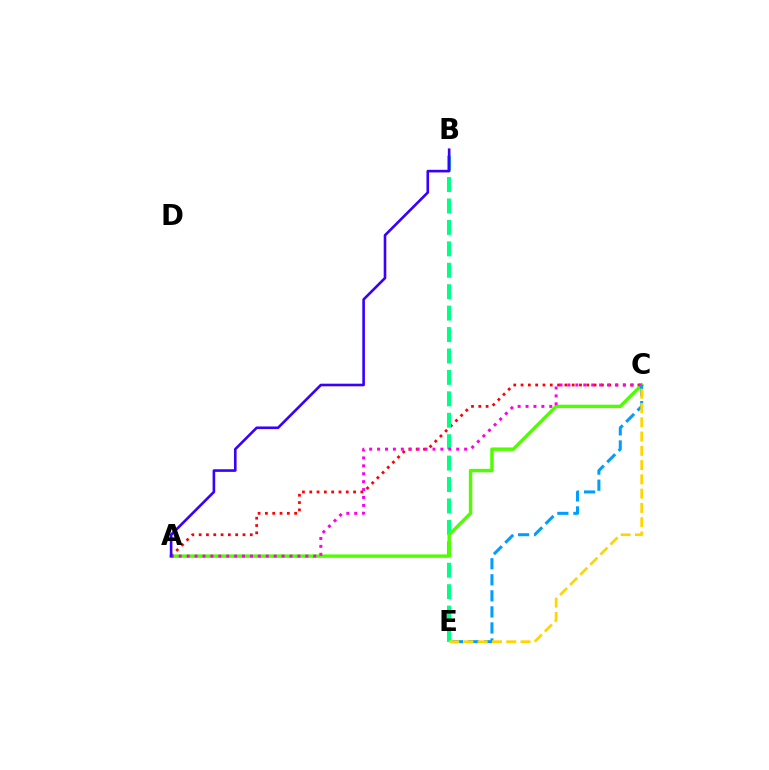{('A', 'C'): [{'color': '#ff0000', 'line_style': 'dotted', 'thickness': 1.98}, {'color': '#4fff00', 'line_style': 'solid', 'thickness': 2.46}, {'color': '#ff00ed', 'line_style': 'dotted', 'thickness': 2.15}], ('B', 'E'): [{'color': '#00ff86', 'line_style': 'dashed', 'thickness': 2.91}], ('C', 'E'): [{'color': '#009eff', 'line_style': 'dashed', 'thickness': 2.18}, {'color': '#ffd500', 'line_style': 'dashed', 'thickness': 1.94}], ('A', 'B'): [{'color': '#3700ff', 'line_style': 'solid', 'thickness': 1.89}]}